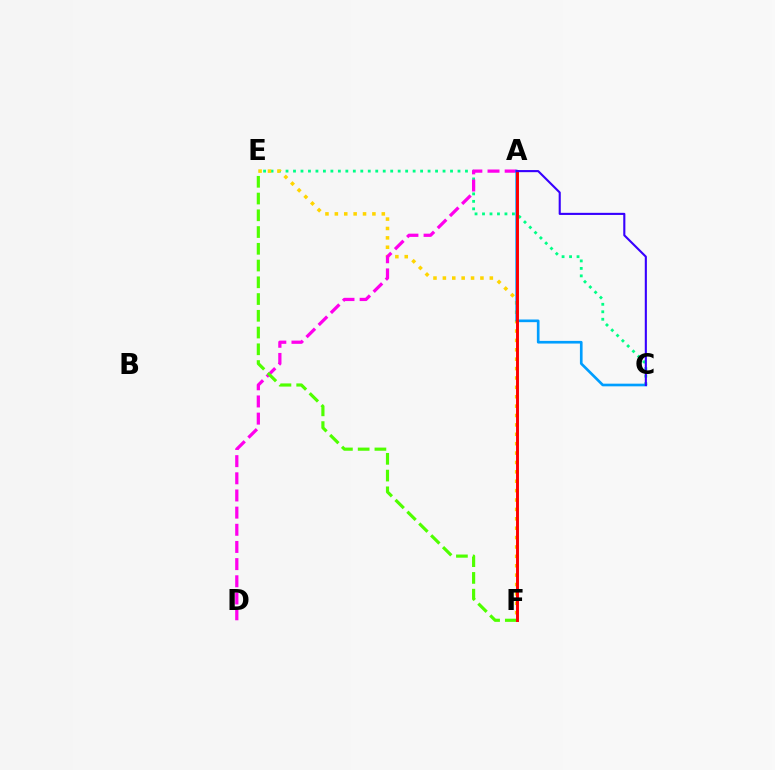{('C', 'E'): [{'color': '#00ff86', 'line_style': 'dotted', 'thickness': 2.03}], ('E', 'F'): [{'color': '#ffd500', 'line_style': 'dotted', 'thickness': 2.55}, {'color': '#4fff00', 'line_style': 'dashed', 'thickness': 2.28}], ('A', 'D'): [{'color': '#ff00ed', 'line_style': 'dashed', 'thickness': 2.33}], ('A', 'C'): [{'color': '#009eff', 'line_style': 'solid', 'thickness': 1.92}, {'color': '#3700ff', 'line_style': 'solid', 'thickness': 1.52}], ('A', 'F'): [{'color': '#ff0000', 'line_style': 'solid', 'thickness': 2.11}]}